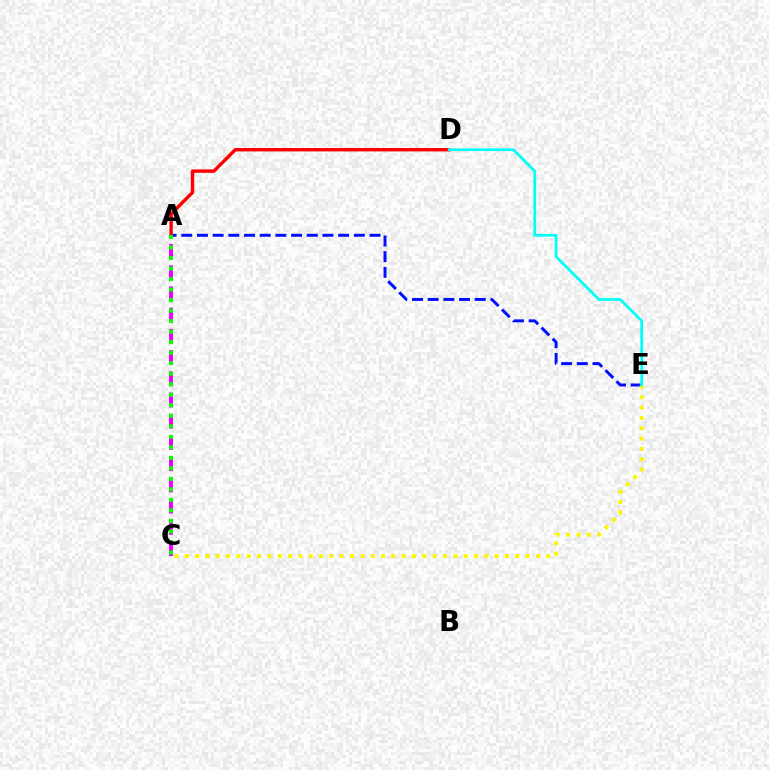{('A', 'C'): [{'color': '#ee00ff', 'line_style': 'dashed', 'thickness': 2.88}, {'color': '#08ff00', 'line_style': 'dotted', 'thickness': 2.86}], ('A', 'E'): [{'color': '#0010ff', 'line_style': 'dashed', 'thickness': 2.13}], ('A', 'D'): [{'color': '#ff0000', 'line_style': 'solid', 'thickness': 2.44}], ('C', 'E'): [{'color': '#fcf500', 'line_style': 'dotted', 'thickness': 2.81}], ('D', 'E'): [{'color': '#00fff6', 'line_style': 'solid', 'thickness': 1.95}]}